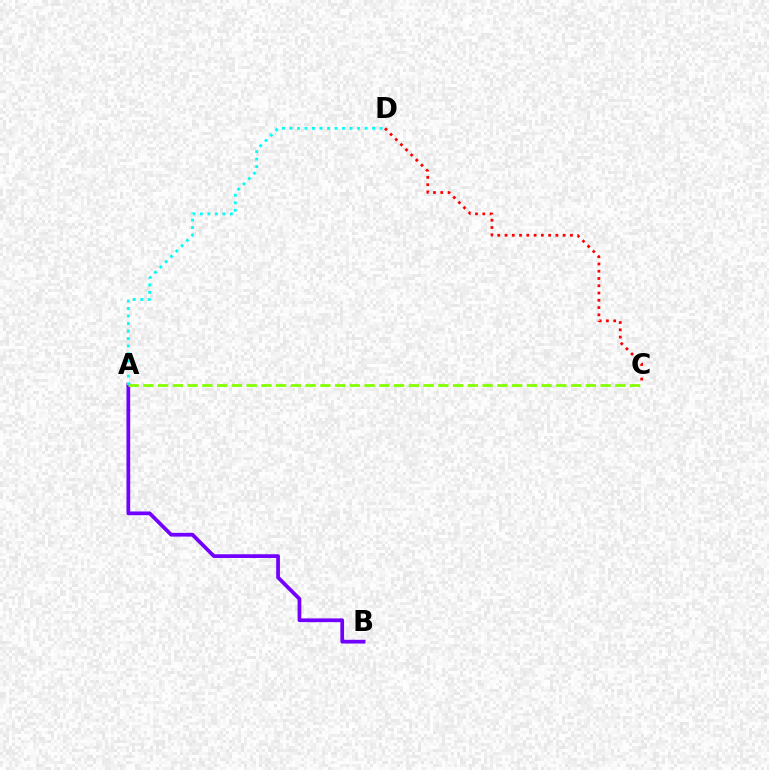{('A', 'B'): [{'color': '#7200ff', 'line_style': 'solid', 'thickness': 2.69}], ('A', 'C'): [{'color': '#84ff00', 'line_style': 'dashed', 'thickness': 2.0}], ('C', 'D'): [{'color': '#ff0000', 'line_style': 'dotted', 'thickness': 1.97}], ('A', 'D'): [{'color': '#00fff6', 'line_style': 'dotted', 'thickness': 2.04}]}